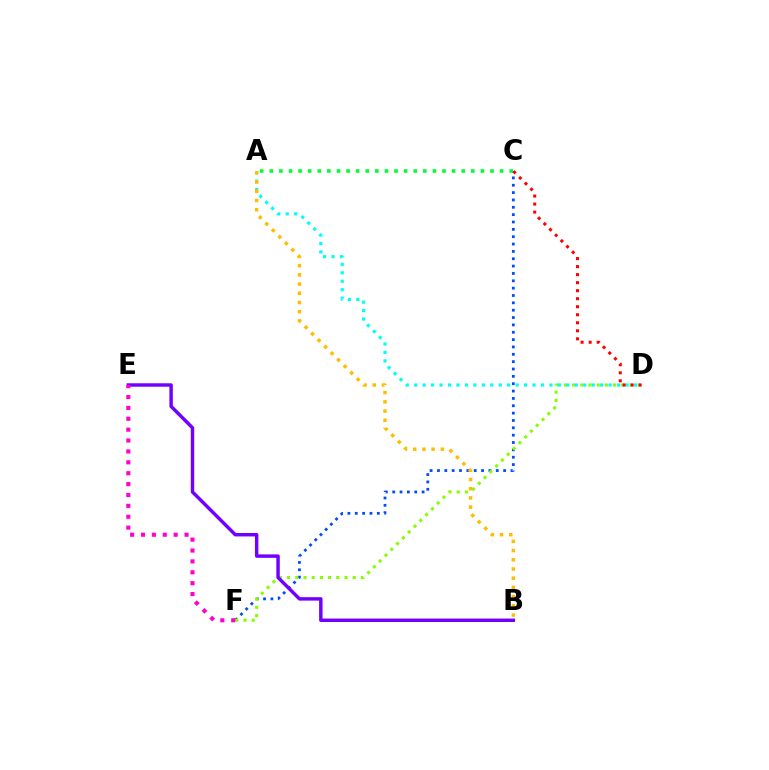{('C', 'F'): [{'color': '#004bff', 'line_style': 'dotted', 'thickness': 2.0}], ('D', 'F'): [{'color': '#84ff00', 'line_style': 'dotted', 'thickness': 2.23}], ('A', 'D'): [{'color': '#00fff6', 'line_style': 'dotted', 'thickness': 2.3}], ('A', 'C'): [{'color': '#00ff39', 'line_style': 'dotted', 'thickness': 2.61}], ('B', 'E'): [{'color': '#7200ff', 'line_style': 'solid', 'thickness': 2.48}], ('A', 'B'): [{'color': '#ffbd00', 'line_style': 'dotted', 'thickness': 2.5}], ('C', 'D'): [{'color': '#ff0000', 'line_style': 'dotted', 'thickness': 2.18}], ('E', 'F'): [{'color': '#ff00cf', 'line_style': 'dotted', 'thickness': 2.96}]}